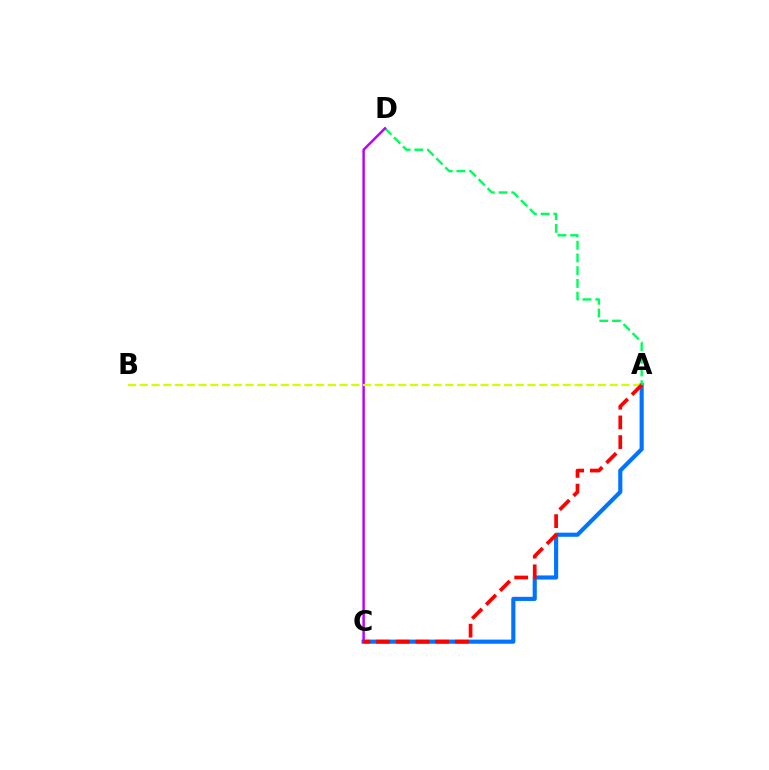{('A', 'C'): [{'color': '#0074ff', 'line_style': 'solid', 'thickness': 2.97}, {'color': '#ff0000', 'line_style': 'dashed', 'thickness': 2.68}], ('A', 'D'): [{'color': '#00ff5c', 'line_style': 'dashed', 'thickness': 1.73}], ('C', 'D'): [{'color': '#b900ff', 'line_style': 'solid', 'thickness': 1.77}], ('A', 'B'): [{'color': '#d1ff00', 'line_style': 'dashed', 'thickness': 1.6}]}